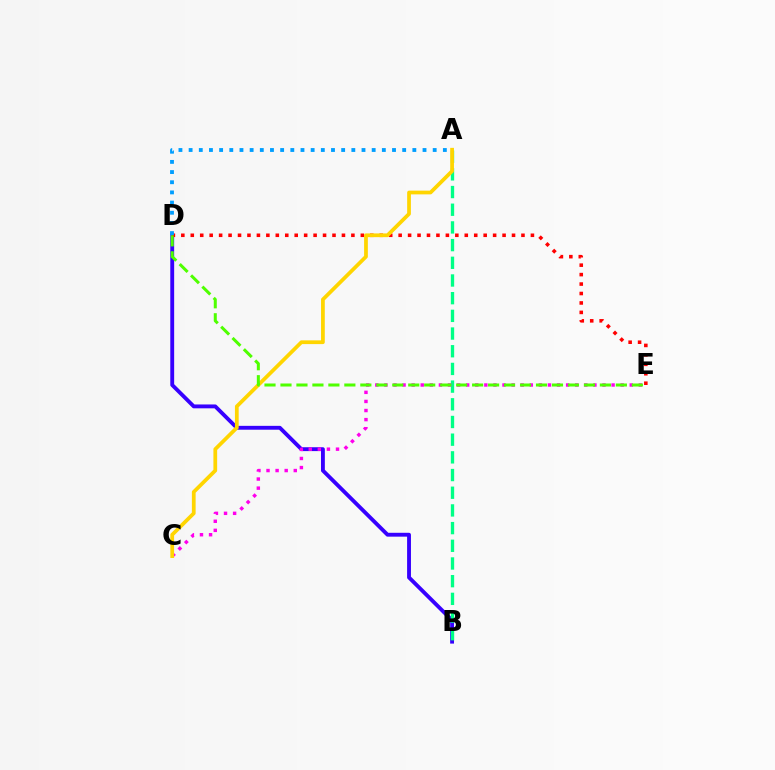{('B', 'D'): [{'color': '#3700ff', 'line_style': 'solid', 'thickness': 2.78}], ('D', 'E'): [{'color': '#ff0000', 'line_style': 'dotted', 'thickness': 2.57}, {'color': '#4fff00', 'line_style': 'dashed', 'thickness': 2.17}], ('A', 'B'): [{'color': '#00ff86', 'line_style': 'dashed', 'thickness': 2.4}], ('C', 'E'): [{'color': '#ff00ed', 'line_style': 'dotted', 'thickness': 2.47}], ('A', 'C'): [{'color': '#ffd500', 'line_style': 'solid', 'thickness': 2.7}], ('A', 'D'): [{'color': '#009eff', 'line_style': 'dotted', 'thickness': 2.76}]}